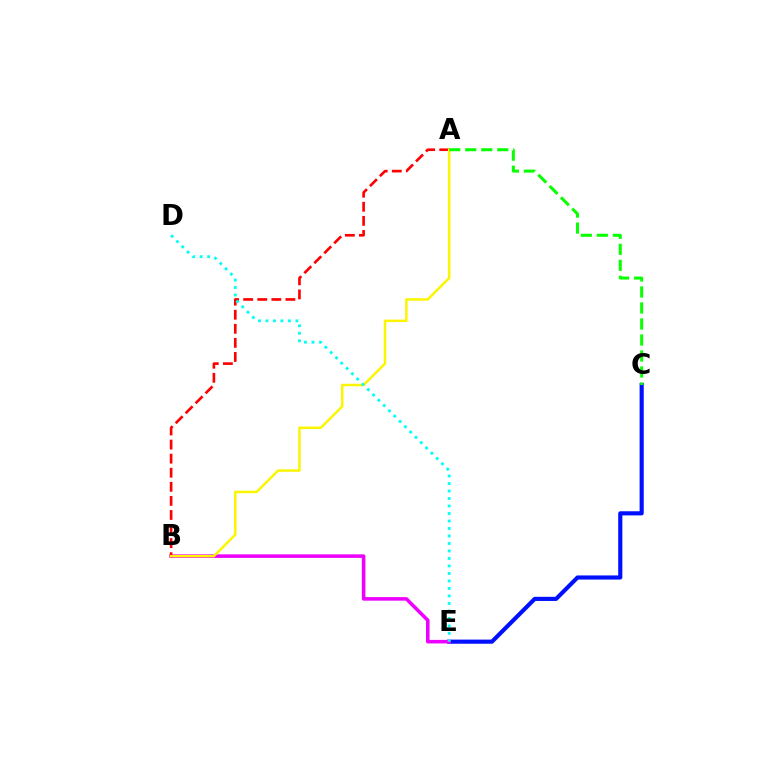{('C', 'E'): [{'color': '#0010ff', 'line_style': 'solid', 'thickness': 2.98}], ('B', 'E'): [{'color': '#ee00ff', 'line_style': 'solid', 'thickness': 2.56}], ('A', 'B'): [{'color': '#ff0000', 'line_style': 'dashed', 'thickness': 1.91}, {'color': '#fcf500', 'line_style': 'solid', 'thickness': 1.79}], ('A', 'C'): [{'color': '#08ff00', 'line_style': 'dashed', 'thickness': 2.17}], ('D', 'E'): [{'color': '#00fff6', 'line_style': 'dotted', 'thickness': 2.04}]}